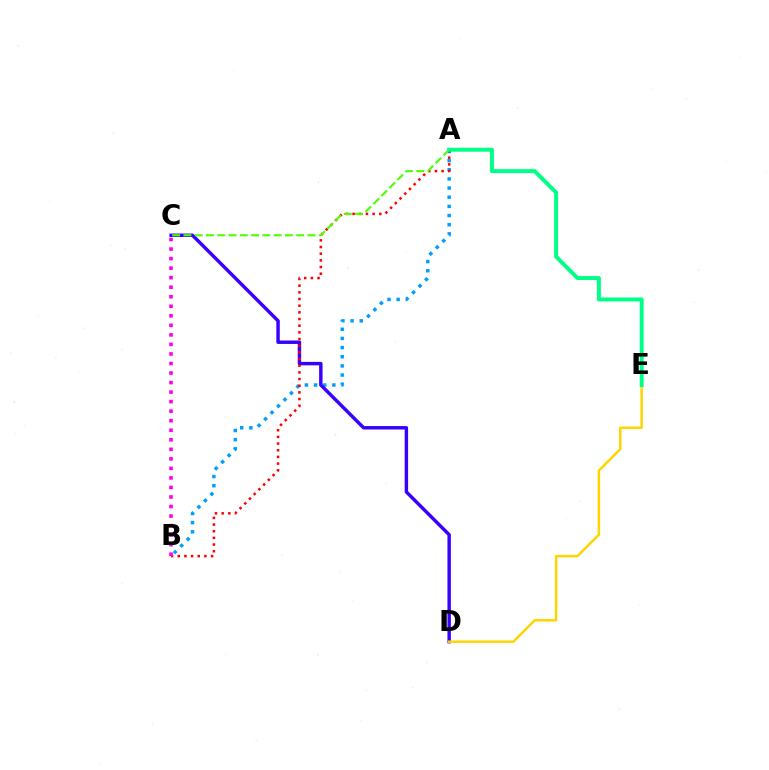{('A', 'B'): [{'color': '#009eff', 'line_style': 'dotted', 'thickness': 2.49}, {'color': '#ff0000', 'line_style': 'dotted', 'thickness': 1.81}], ('C', 'D'): [{'color': '#3700ff', 'line_style': 'solid', 'thickness': 2.47}], ('A', 'C'): [{'color': '#4fff00', 'line_style': 'dashed', 'thickness': 1.53}], ('D', 'E'): [{'color': '#ffd500', 'line_style': 'solid', 'thickness': 1.77}], ('A', 'E'): [{'color': '#00ff86', 'line_style': 'solid', 'thickness': 2.85}], ('B', 'C'): [{'color': '#ff00ed', 'line_style': 'dotted', 'thickness': 2.59}]}